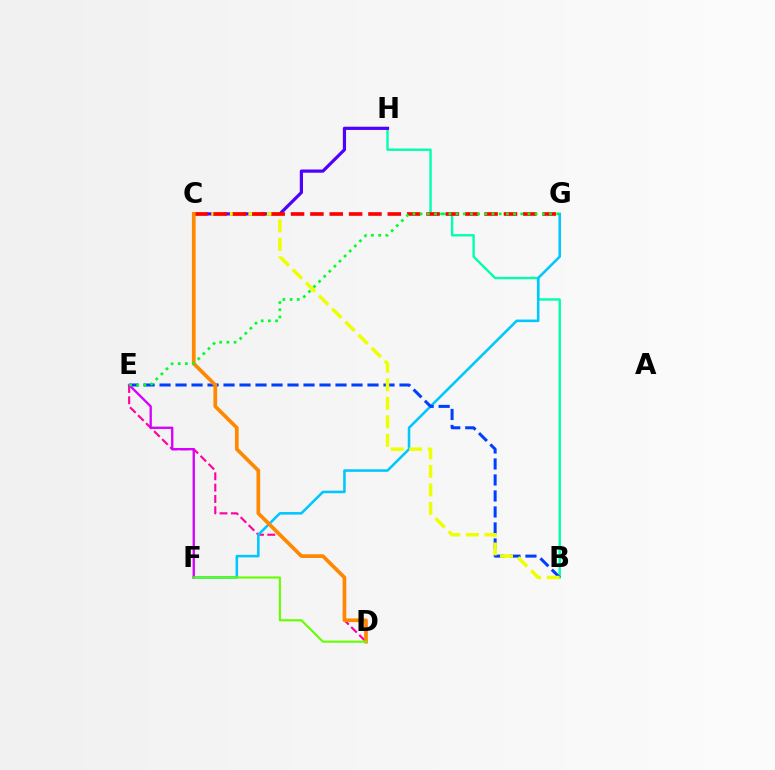{('B', 'H'): [{'color': '#00ffaf', 'line_style': 'solid', 'thickness': 1.72}], ('D', 'E'): [{'color': '#ff00a0', 'line_style': 'dashed', 'thickness': 1.54}], ('C', 'H'): [{'color': '#4f00ff', 'line_style': 'solid', 'thickness': 2.31}], ('F', 'G'): [{'color': '#00c7ff', 'line_style': 'solid', 'thickness': 1.84}], ('B', 'E'): [{'color': '#003fff', 'line_style': 'dashed', 'thickness': 2.17}], ('B', 'C'): [{'color': '#eeff00', 'line_style': 'dashed', 'thickness': 2.52}], ('E', 'F'): [{'color': '#d600ff', 'line_style': 'solid', 'thickness': 1.69}], ('C', 'G'): [{'color': '#ff0000', 'line_style': 'dashed', 'thickness': 2.63}], ('C', 'D'): [{'color': '#ff8800', 'line_style': 'solid', 'thickness': 2.66}], ('D', 'F'): [{'color': '#66ff00', 'line_style': 'solid', 'thickness': 1.54}], ('E', 'G'): [{'color': '#00ff27', 'line_style': 'dotted', 'thickness': 1.95}]}